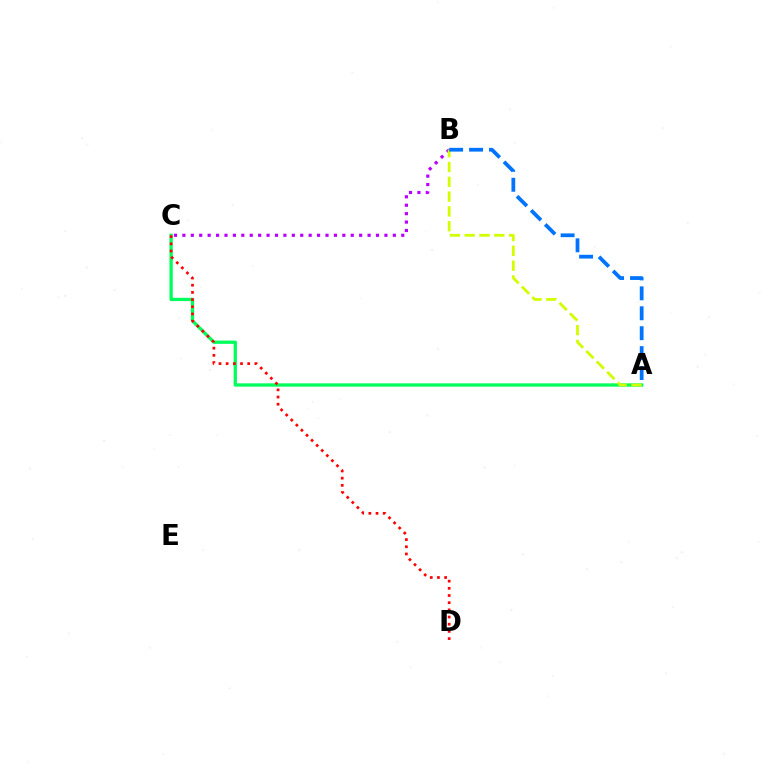{('A', 'C'): [{'color': '#00ff5c', 'line_style': 'solid', 'thickness': 2.38}], ('B', 'C'): [{'color': '#b900ff', 'line_style': 'dotted', 'thickness': 2.29}], ('A', 'B'): [{'color': '#d1ff00', 'line_style': 'dashed', 'thickness': 2.01}, {'color': '#0074ff', 'line_style': 'dashed', 'thickness': 2.71}], ('C', 'D'): [{'color': '#ff0000', 'line_style': 'dotted', 'thickness': 1.95}]}